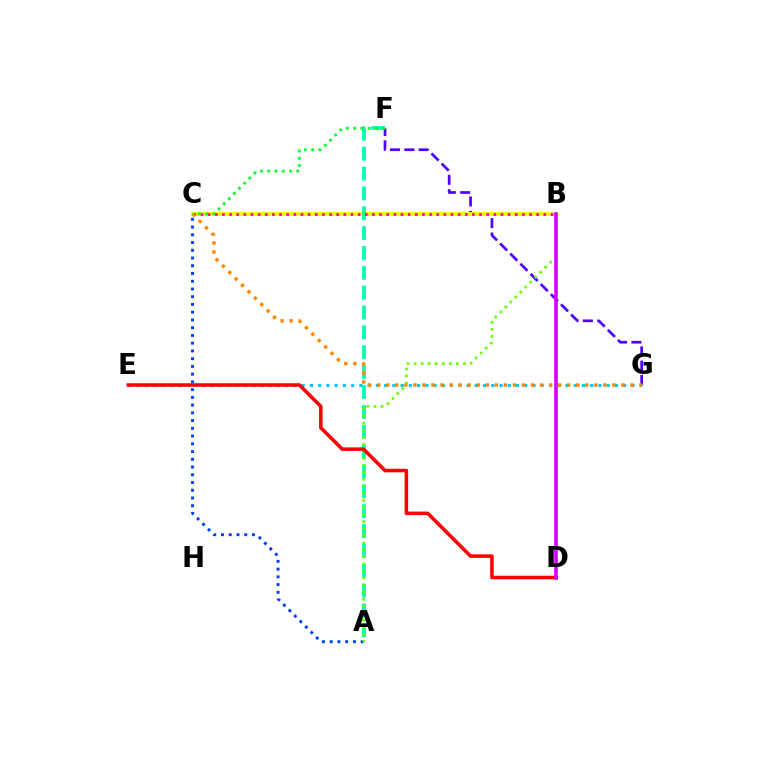{('A', 'C'): [{'color': '#003fff', 'line_style': 'dotted', 'thickness': 2.1}], ('F', 'G'): [{'color': '#4f00ff', 'line_style': 'dashed', 'thickness': 1.95}], ('E', 'G'): [{'color': '#00c7ff', 'line_style': 'dotted', 'thickness': 2.24}], ('B', 'C'): [{'color': '#eeff00', 'line_style': 'solid', 'thickness': 2.71}, {'color': '#ff00a0', 'line_style': 'dotted', 'thickness': 1.94}], ('A', 'F'): [{'color': '#00ffaf', 'line_style': 'dashed', 'thickness': 2.7}], ('C', 'G'): [{'color': '#ff8800', 'line_style': 'dotted', 'thickness': 2.46}], ('A', 'B'): [{'color': '#66ff00', 'line_style': 'dotted', 'thickness': 1.91}], ('D', 'E'): [{'color': '#ff0000', 'line_style': 'solid', 'thickness': 2.55}], ('B', 'D'): [{'color': '#d600ff', 'line_style': 'solid', 'thickness': 2.59}], ('C', 'F'): [{'color': '#00ff27', 'line_style': 'dotted', 'thickness': 1.97}]}